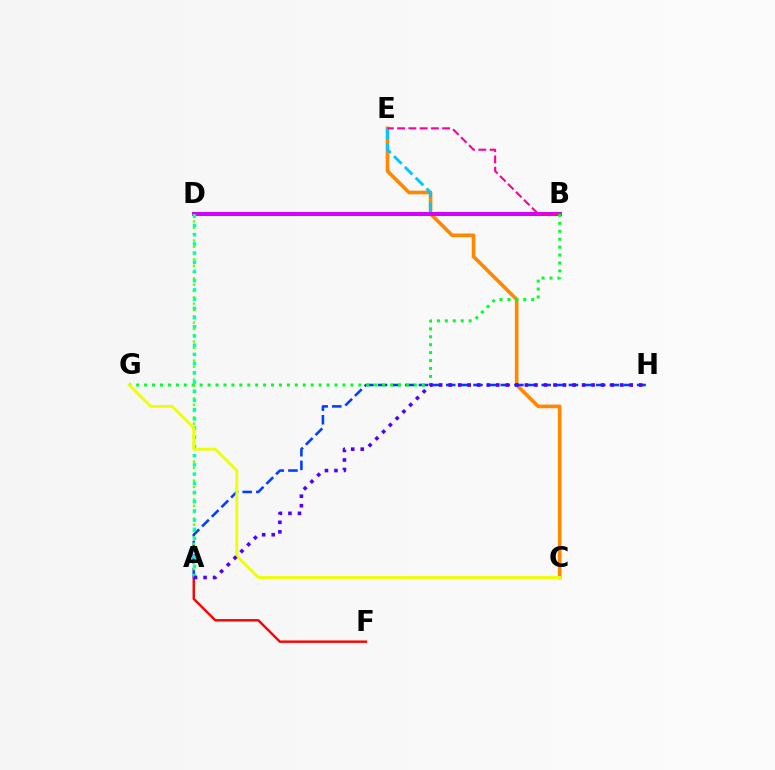{('C', 'E'): [{'color': '#ff8800', 'line_style': 'solid', 'thickness': 2.62}], ('B', 'E'): [{'color': '#00c7ff', 'line_style': 'dashed', 'thickness': 2.08}, {'color': '#ff00a0', 'line_style': 'dashed', 'thickness': 1.53}], ('B', 'D'): [{'color': '#d600ff', 'line_style': 'solid', 'thickness': 2.87}], ('A', 'H'): [{'color': '#003fff', 'line_style': 'dashed', 'thickness': 1.85}, {'color': '#4f00ff', 'line_style': 'dotted', 'thickness': 2.59}], ('B', 'G'): [{'color': '#00ff27', 'line_style': 'dotted', 'thickness': 2.16}], ('A', 'D'): [{'color': '#66ff00', 'line_style': 'dotted', 'thickness': 1.72}, {'color': '#00ffaf', 'line_style': 'dotted', 'thickness': 2.5}], ('A', 'F'): [{'color': '#ff0000', 'line_style': 'solid', 'thickness': 1.74}], ('C', 'G'): [{'color': '#eeff00', 'line_style': 'solid', 'thickness': 2.04}]}